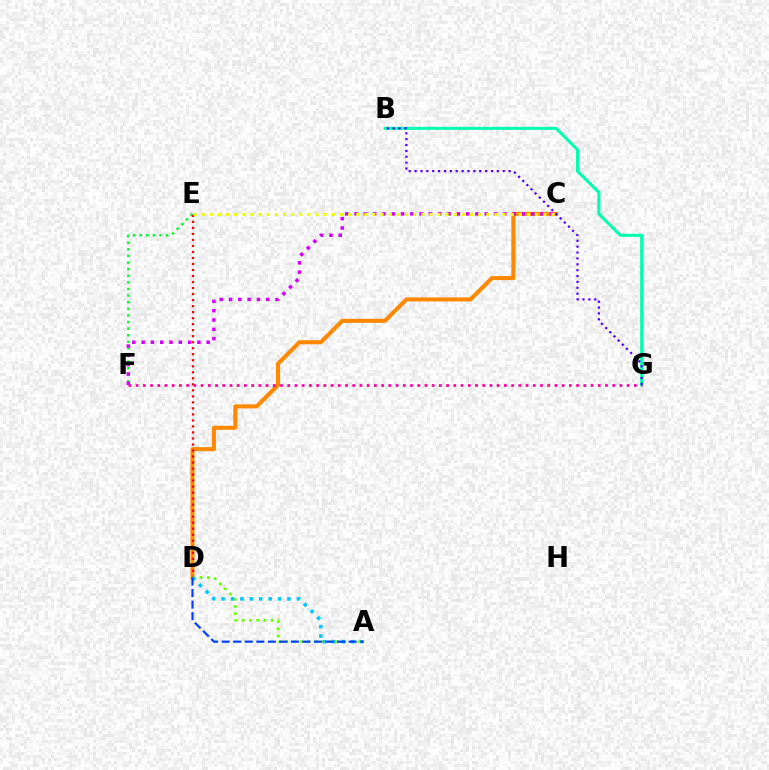{('E', 'F'): [{'color': '#00ff27', 'line_style': 'dotted', 'thickness': 1.79}], ('B', 'G'): [{'color': '#00ffaf', 'line_style': 'solid', 'thickness': 2.19}, {'color': '#4f00ff', 'line_style': 'dotted', 'thickness': 1.6}], ('C', 'D'): [{'color': '#ff8800', 'line_style': 'solid', 'thickness': 2.91}], ('D', 'E'): [{'color': '#ff0000', 'line_style': 'dotted', 'thickness': 1.63}], ('F', 'G'): [{'color': '#ff00a0', 'line_style': 'dotted', 'thickness': 1.96}], ('C', 'F'): [{'color': '#d600ff', 'line_style': 'dotted', 'thickness': 2.53}], ('A', 'D'): [{'color': '#66ff00', 'line_style': 'dotted', 'thickness': 1.97}, {'color': '#00c7ff', 'line_style': 'dotted', 'thickness': 2.56}, {'color': '#003fff', 'line_style': 'dashed', 'thickness': 1.57}], ('C', 'E'): [{'color': '#eeff00', 'line_style': 'dotted', 'thickness': 2.21}]}